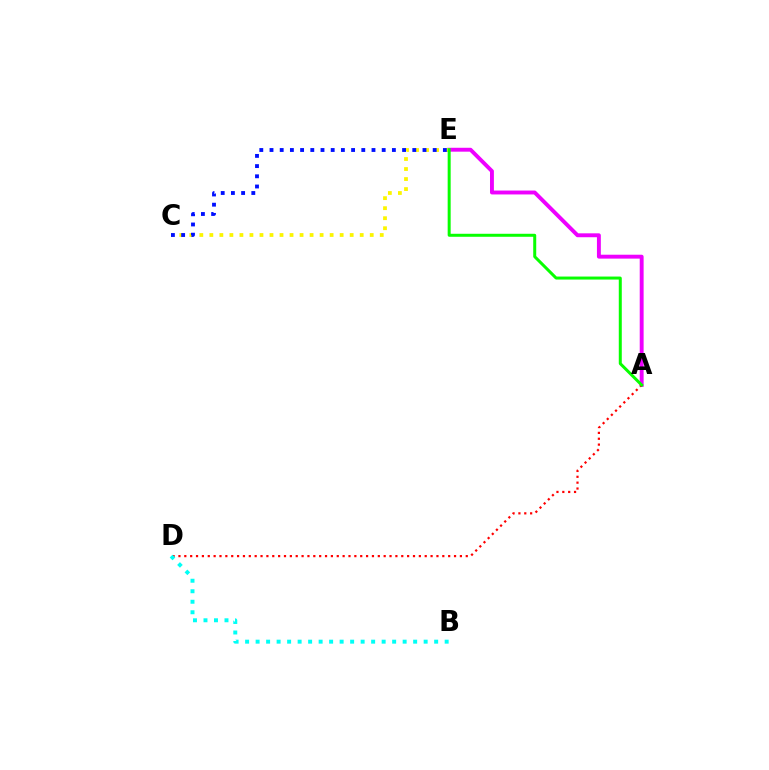{('A', 'E'): [{'color': '#ee00ff', 'line_style': 'solid', 'thickness': 2.81}, {'color': '#08ff00', 'line_style': 'solid', 'thickness': 2.16}], ('C', 'E'): [{'color': '#fcf500', 'line_style': 'dotted', 'thickness': 2.72}, {'color': '#0010ff', 'line_style': 'dotted', 'thickness': 2.77}], ('A', 'D'): [{'color': '#ff0000', 'line_style': 'dotted', 'thickness': 1.59}], ('B', 'D'): [{'color': '#00fff6', 'line_style': 'dotted', 'thickness': 2.85}]}